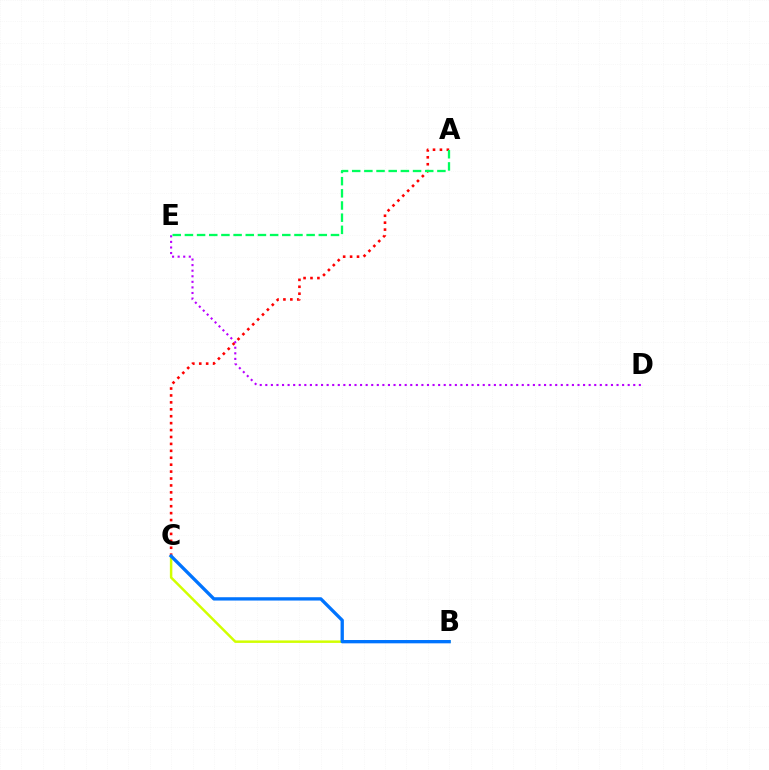{('A', 'C'): [{'color': '#ff0000', 'line_style': 'dotted', 'thickness': 1.88}], ('B', 'C'): [{'color': '#d1ff00', 'line_style': 'solid', 'thickness': 1.79}, {'color': '#0074ff', 'line_style': 'solid', 'thickness': 2.39}], ('A', 'E'): [{'color': '#00ff5c', 'line_style': 'dashed', 'thickness': 1.65}], ('D', 'E'): [{'color': '#b900ff', 'line_style': 'dotted', 'thickness': 1.51}]}